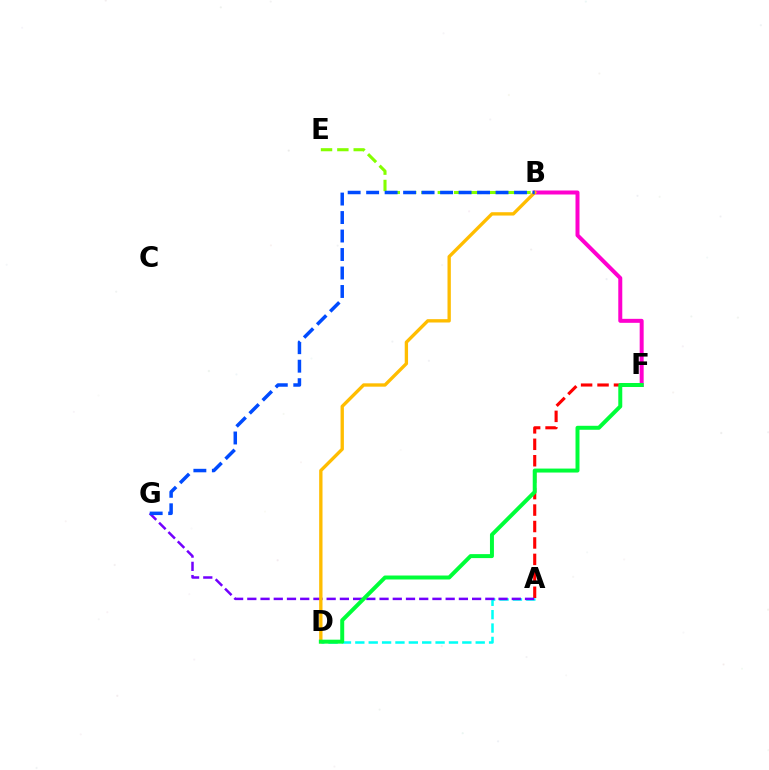{('B', 'E'): [{'color': '#84ff00', 'line_style': 'dashed', 'thickness': 2.22}], ('A', 'F'): [{'color': '#ff0000', 'line_style': 'dashed', 'thickness': 2.23}], ('B', 'F'): [{'color': '#ff00cf', 'line_style': 'solid', 'thickness': 2.87}], ('A', 'D'): [{'color': '#00fff6', 'line_style': 'dashed', 'thickness': 1.82}], ('A', 'G'): [{'color': '#7200ff', 'line_style': 'dashed', 'thickness': 1.8}], ('B', 'D'): [{'color': '#ffbd00', 'line_style': 'solid', 'thickness': 2.41}], ('D', 'F'): [{'color': '#00ff39', 'line_style': 'solid', 'thickness': 2.86}], ('B', 'G'): [{'color': '#004bff', 'line_style': 'dashed', 'thickness': 2.51}]}